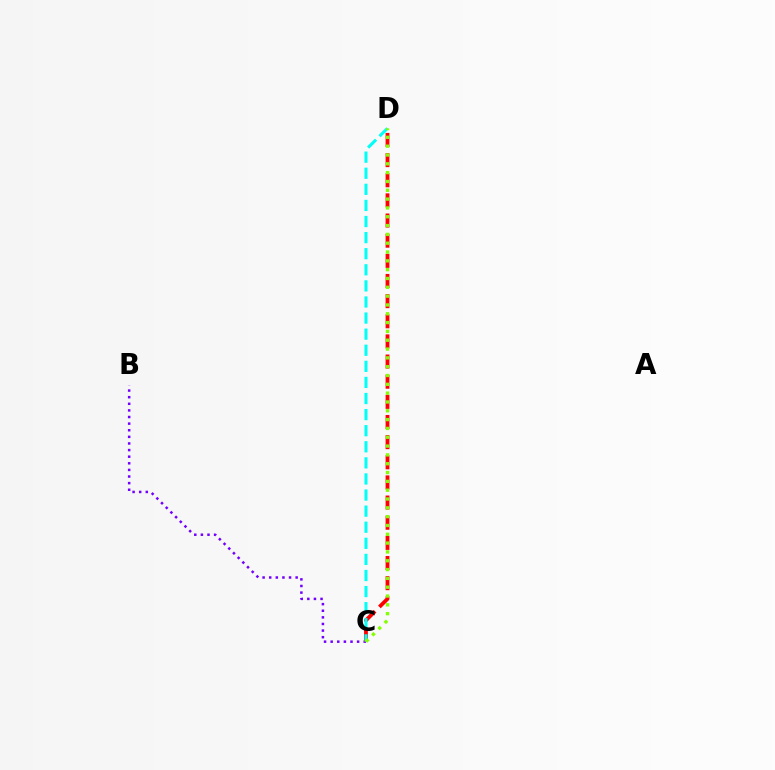{('B', 'C'): [{'color': '#7200ff', 'line_style': 'dotted', 'thickness': 1.8}], ('C', 'D'): [{'color': '#ff0000', 'line_style': 'dashed', 'thickness': 2.74}, {'color': '#00fff6', 'line_style': 'dashed', 'thickness': 2.19}, {'color': '#84ff00', 'line_style': 'dotted', 'thickness': 2.4}]}